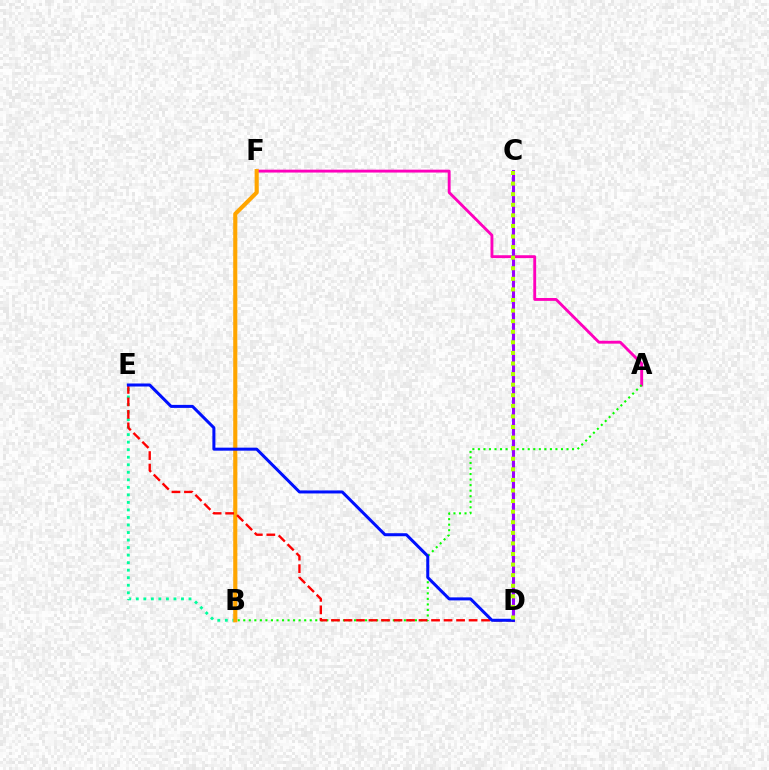{('B', 'E'): [{'color': '#00ff9d', 'line_style': 'dotted', 'thickness': 2.05}], ('A', 'F'): [{'color': '#ff00bd', 'line_style': 'solid', 'thickness': 2.07}], ('A', 'B'): [{'color': '#08ff00', 'line_style': 'dotted', 'thickness': 1.5}], ('C', 'D'): [{'color': '#00b5ff', 'line_style': 'dotted', 'thickness': 1.68}, {'color': '#9b00ff', 'line_style': 'solid', 'thickness': 2.2}, {'color': '#b3ff00', 'line_style': 'dotted', 'thickness': 2.88}], ('B', 'F'): [{'color': '#ffa500', 'line_style': 'solid', 'thickness': 2.96}], ('D', 'E'): [{'color': '#ff0000', 'line_style': 'dashed', 'thickness': 1.7}, {'color': '#0010ff', 'line_style': 'solid', 'thickness': 2.17}]}